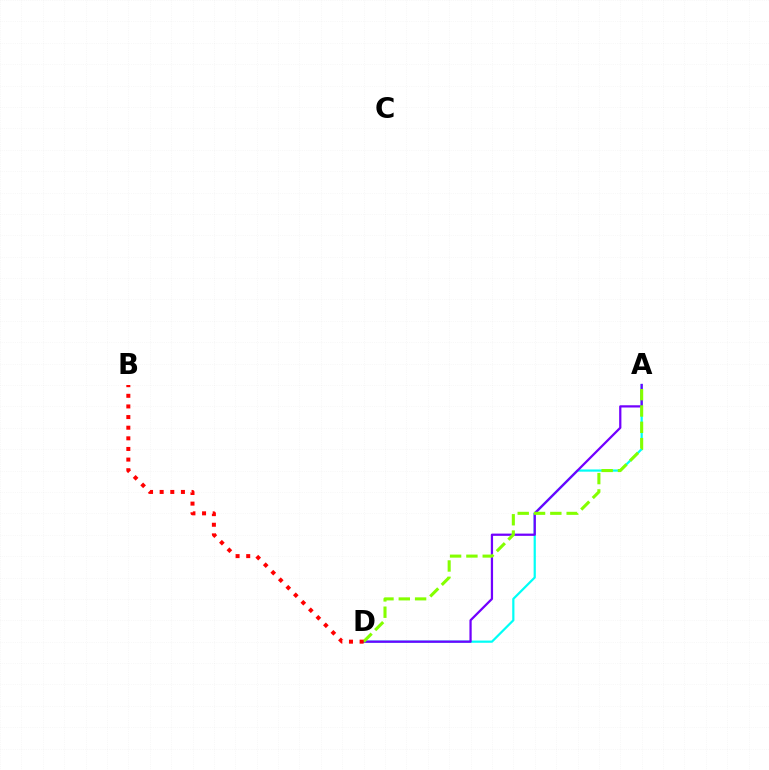{('A', 'D'): [{'color': '#00fff6', 'line_style': 'solid', 'thickness': 1.59}, {'color': '#7200ff', 'line_style': 'solid', 'thickness': 1.62}, {'color': '#84ff00', 'line_style': 'dashed', 'thickness': 2.22}], ('B', 'D'): [{'color': '#ff0000', 'line_style': 'dotted', 'thickness': 2.89}]}